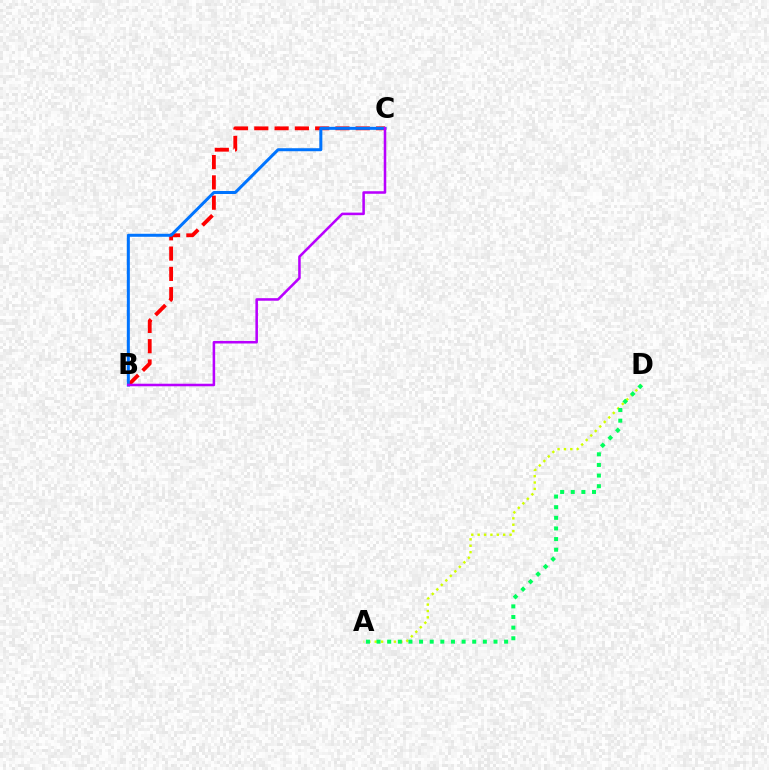{('A', 'D'): [{'color': '#d1ff00', 'line_style': 'dotted', 'thickness': 1.73}, {'color': '#00ff5c', 'line_style': 'dotted', 'thickness': 2.89}], ('B', 'C'): [{'color': '#ff0000', 'line_style': 'dashed', 'thickness': 2.76}, {'color': '#0074ff', 'line_style': 'solid', 'thickness': 2.17}, {'color': '#b900ff', 'line_style': 'solid', 'thickness': 1.83}]}